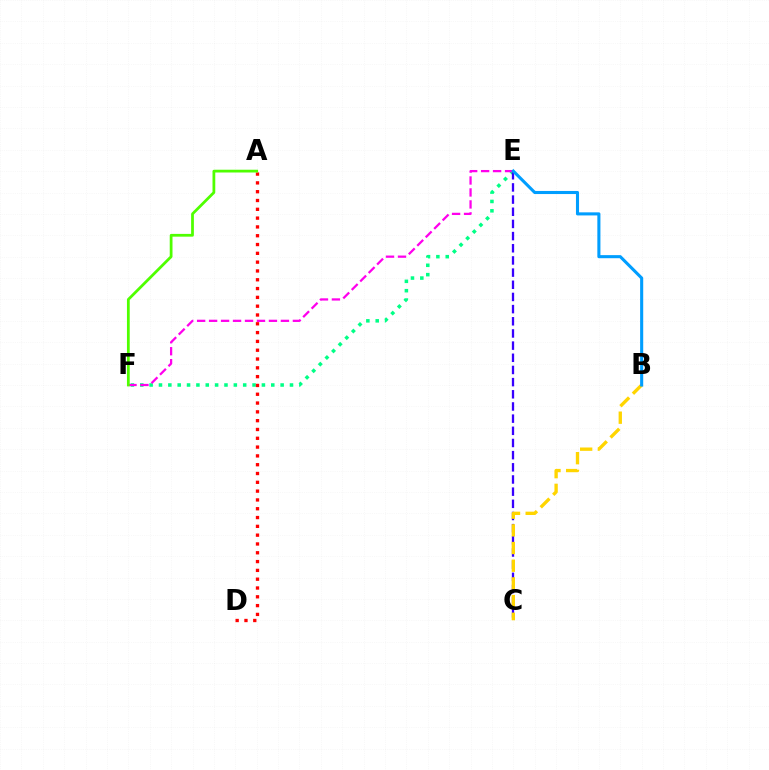{('E', 'F'): [{'color': '#00ff86', 'line_style': 'dotted', 'thickness': 2.54}, {'color': '#ff00ed', 'line_style': 'dashed', 'thickness': 1.63}], ('C', 'E'): [{'color': '#3700ff', 'line_style': 'dashed', 'thickness': 1.65}], ('B', 'C'): [{'color': '#ffd500', 'line_style': 'dashed', 'thickness': 2.4}], ('B', 'E'): [{'color': '#009eff', 'line_style': 'solid', 'thickness': 2.22}], ('A', 'D'): [{'color': '#ff0000', 'line_style': 'dotted', 'thickness': 2.39}], ('A', 'F'): [{'color': '#4fff00', 'line_style': 'solid', 'thickness': 1.99}]}